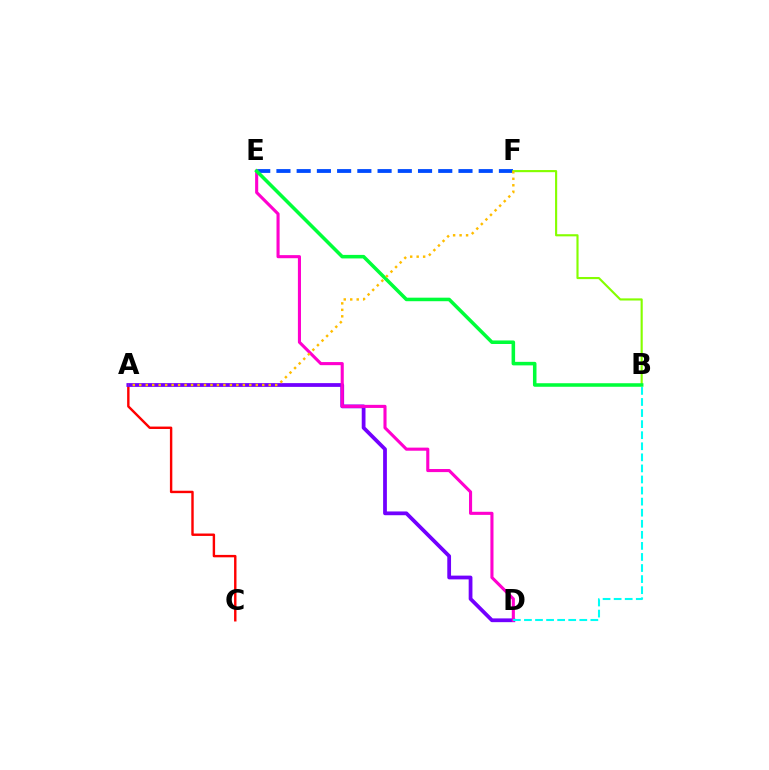{('A', 'C'): [{'color': '#ff0000', 'line_style': 'solid', 'thickness': 1.74}], ('A', 'D'): [{'color': '#7200ff', 'line_style': 'solid', 'thickness': 2.71}], ('E', 'F'): [{'color': '#004bff', 'line_style': 'dashed', 'thickness': 2.75}], ('B', 'F'): [{'color': '#84ff00', 'line_style': 'solid', 'thickness': 1.54}], ('D', 'E'): [{'color': '#ff00cf', 'line_style': 'solid', 'thickness': 2.23}], ('B', 'D'): [{'color': '#00fff6', 'line_style': 'dashed', 'thickness': 1.5}], ('B', 'E'): [{'color': '#00ff39', 'line_style': 'solid', 'thickness': 2.55}], ('A', 'F'): [{'color': '#ffbd00', 'line_style': 'dotted', 'thickness': 1.76}]}